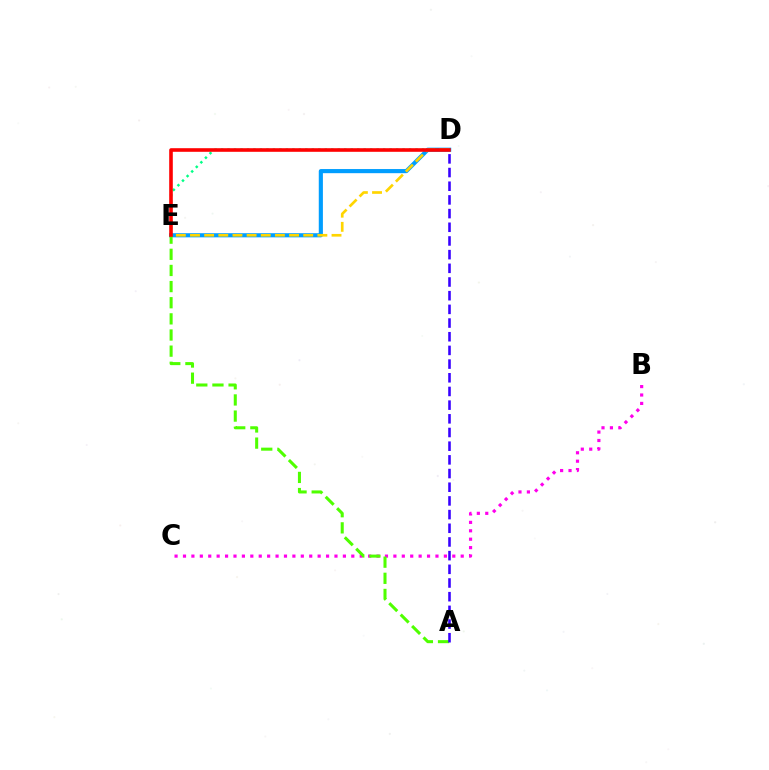{('B', 'C'): [{'color': '#ff00ed', 'line_style': 'dotted', 'thickness': 2.29}], ('D', 'E'): [{'color': '#009eff', 'line_style': 'solid', 'thickness': 2.97}, {'color': '#00ff86', 'line_style': 'dotted', 'thickness': 1.76}, {'color': '#ffd500', 'line_style': 'dashed', 'thickness': 1.92}, {'color': '#ff0000', 'line_style': 'solid', 'thickness': 2.59}], ('A', 'E'): [{'color': '#4fff00', 'line_style': 'dashed', 'thickness': 2.19}], ('A', 'D'): [{'color': '#3700ff', 'line_style': 'dashed', 'thickness': 1.86}]}